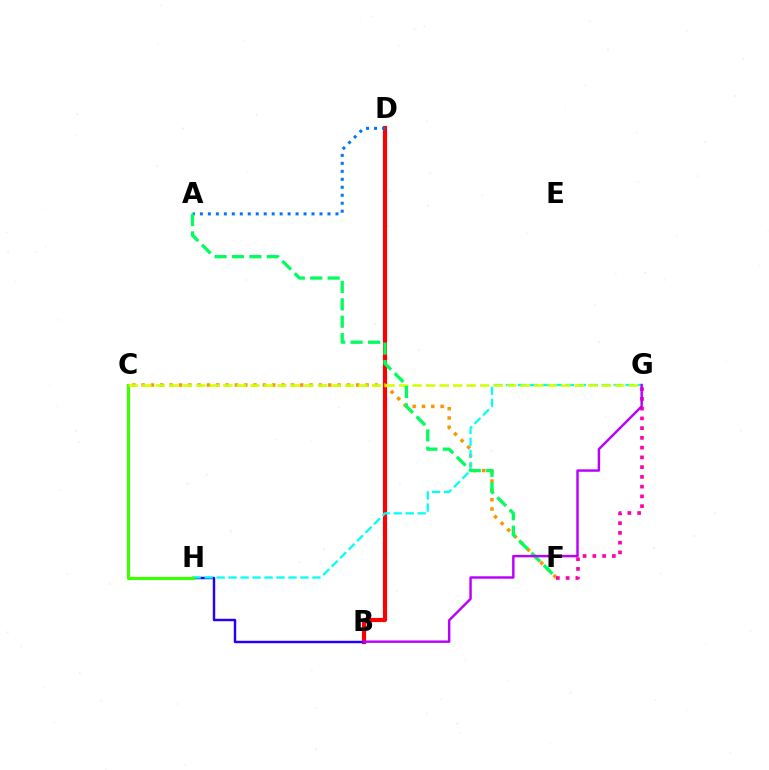{('B', 'D'): [{'color': '#ff0000', 'line_style': 'solid', 'thickness': 2.98}], ('B', 'H'): [{'color': '#2500ff', 'line_style': 'solid', 'thickness': 1.76}], ('C', 'F'): [{'color': '#ff9400', 'line_style': 'dotted', 'thickness': 2.53}], ('F', 'G'): [{'color': '#ff00ac', 'line_style': 'dotted', 'thickness': 2.65}], ('G', 'H'): [{'color': '#00fff6', 'line_style': 'dashed', 'thickness': 1.63}], ('A', 'D'): [{'color': '#0074ff', 'line_style': 'dotted', 'thickness': 2.17}], ('C', 'H'): [{'color': '#3dff00', 'line_style': 'solid', 'thickness': 2.28}], ('C', 'G'): [{'color': '#d1ff00', 'line_style': 'dashed', 'thickness': 1.84}], ('A', 'F'): [{'color': '#00ff5c', 'line_style': 'dashed', 'thickness': 2.37}], ('B', 'G'): [{'color': '#b900ff', 'line_style': 'solid', 'thickness': 1.75}]}